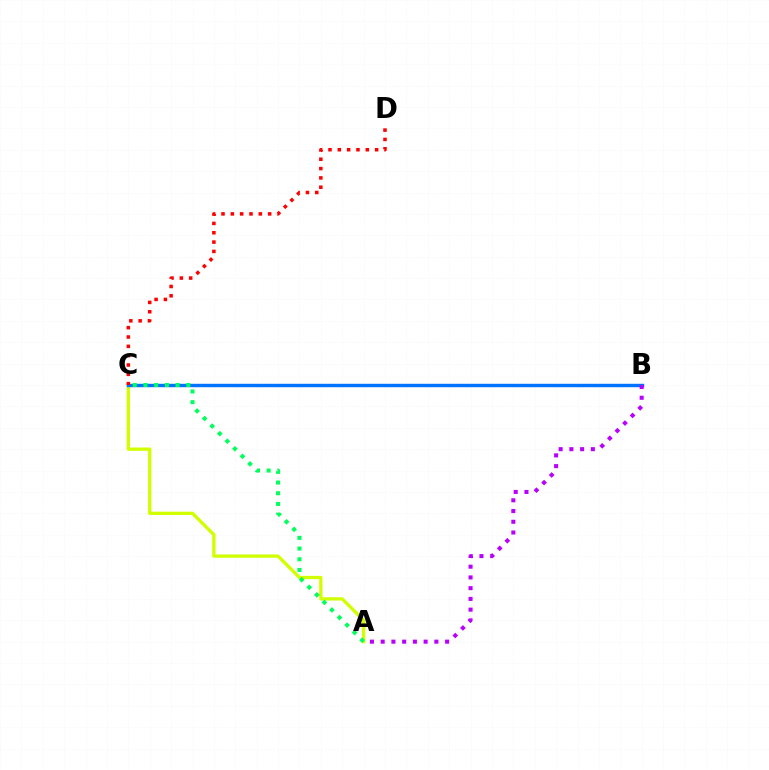{('A', 'C'): [{'color': '#d1ff00', 'line_style': 'solid', 'thickness': 2.38}, {'color': '#00ff5c', 'line_style': 'dotted', 'thickness': 2.91}], ('B', 'C'): [{'color': '#0074ff', 'line_style': 'solid', 'thickness': 2.46}], ('C', 'D'): [{'color': '#ff0000', 'line_style': 'dotted', 'thickness': 2.54}], ('A', 'B'): [{'color': '#b900ff', 'line_style': 'dotted', 'thickness': 2.92}]}